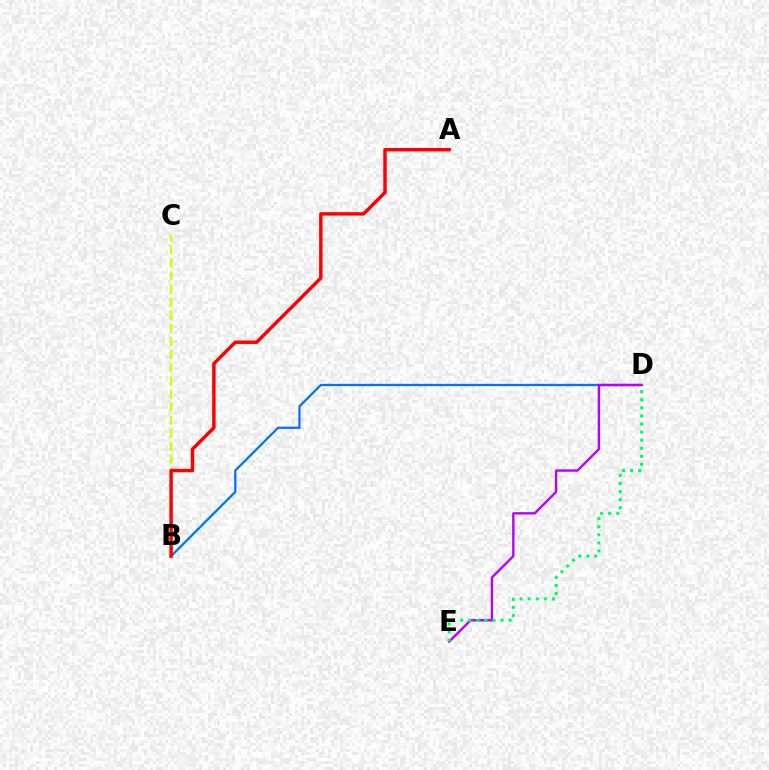{('B', 'D'): [{'color': '#0074ff', 'line_style': 'solid', 'thickness': 1.63}], ('D', 'E'): [{'color': '#b900ff', 'line_style': 'solid', 'thickness': 1.72}, {'color': '#00ff5c', 'line_style': 'dotted', 'thickness': 2.2}], ('B', 'C'): [{'color': '#d1ff00', 'line_style': 'dashed', 'thickness': 1.78}], ('A', 'B'): [{'color': '#ff0000', 'line_style': 'solid', 'thickness': 2.48}]}